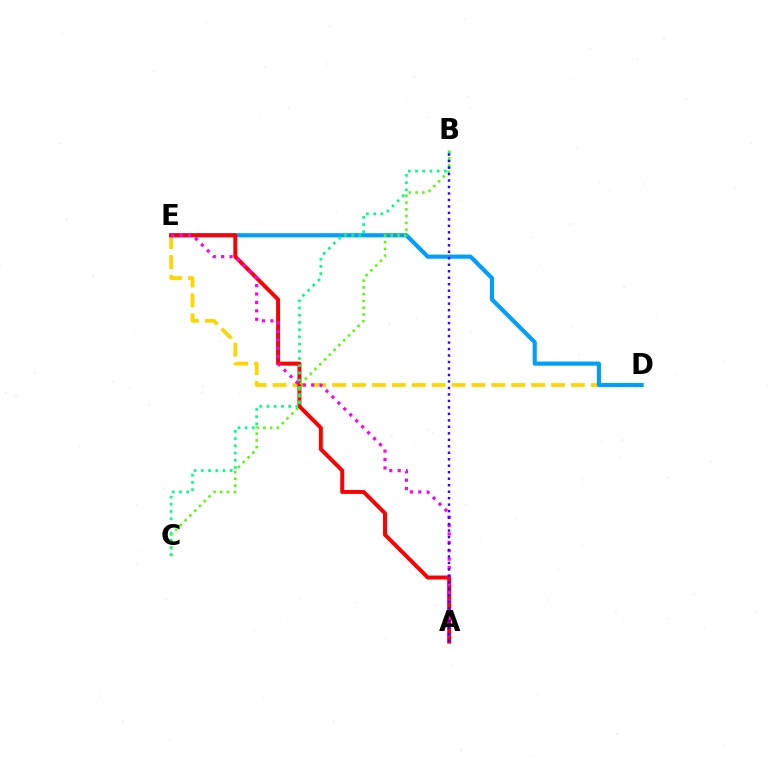{('D', 'E'): [{'color': '#ffd500', 'line_style': 'dashed', 'thickness': 2.7}, {'color': '#009eff', 'line_style': 'solid', 'thickness': 2.98}], ('A', 'E'): [{'color': '#ff0000', 'line_style': 'solid', 'thickness': 2.85}, {'color': '#ff00ed', 'line_style': 'dotted', 'thickness': 2.28}], ('B', 'C'): [{'color': '#4fff00', 'line_style': 'dotted', 'thickness': 1.84}, {'color': '#00ff86', 'line_style': 'dotted', 'thickness': 1.96}], ('A', 'B'): [{'color': '#3700ff', 'line_style': 'dotted', 'thickness': 1.76}]}